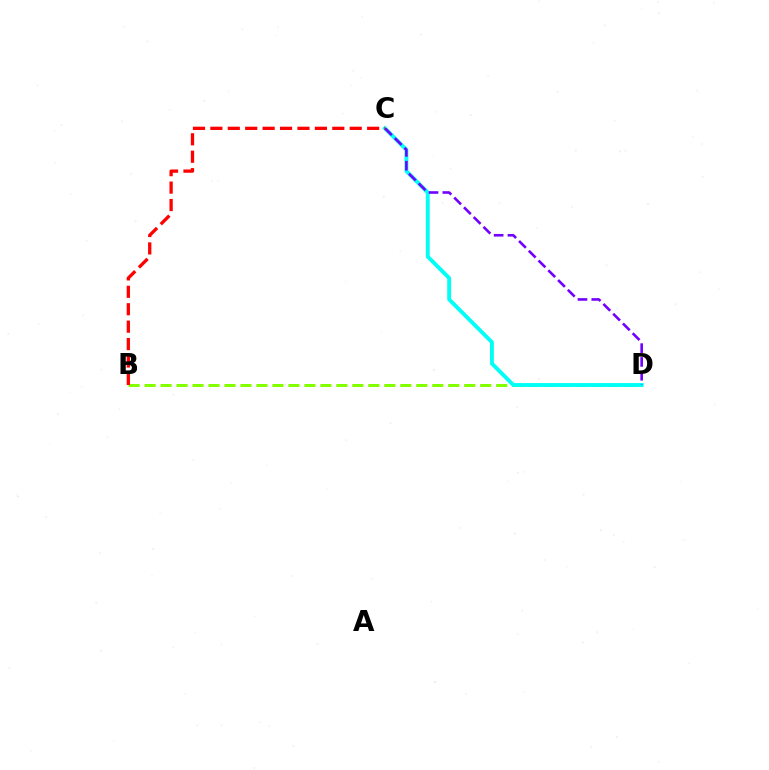{('B', 'D'): [{'color': '#84ff00', 'line_style': 'dashed', 'thickness': 2.17}], ('C', 'D'): [{'color': '#00fff6', 'line_style': 'solid', 'thickness': 2.79}, {'color': '#7200ff', 'line_style': 'dashed', 'thickness': 1.88}], ('B', 'C'): [{'color': '#ff0000', 'line_style': 'dashed', 'thickness': 2.37}]}